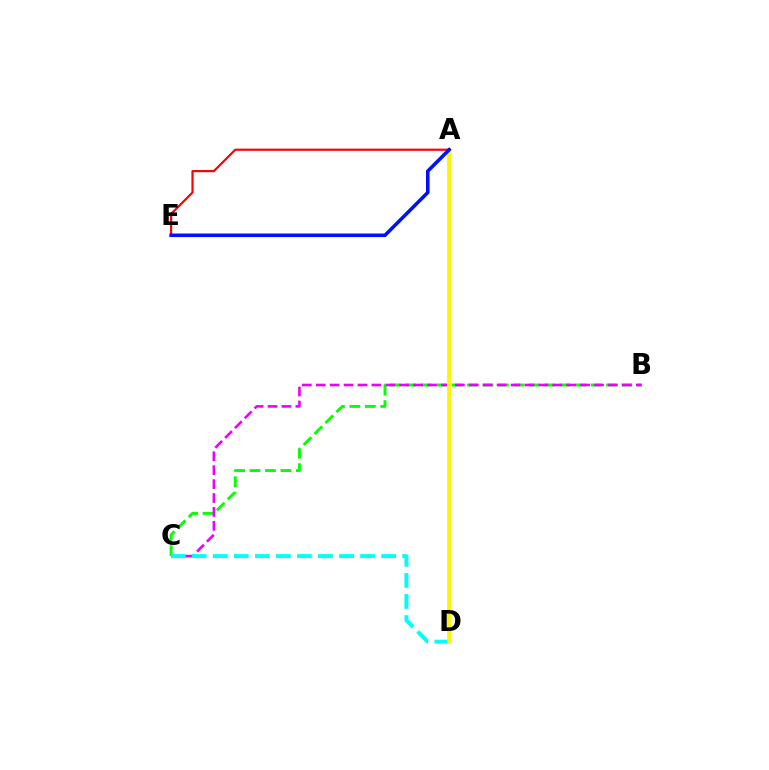{('B', 'C'): [{'color': '#08ff00', 'line_style': 'dashed', 'thickness': 2.1}, {'color': '#ee00ff', 'line_style': 'dashed', 'thickness': 1.89}], ('C', 'D'): [{'color': '#00fff6', 'line_style': 'dashed', 'thickness': 2.86}], ('A', 'D'): [{'color': '#fcf500', 'line_style': 'solid', 'thickness': 2.74}], ('A', 'E'): [{'color': '#ff0000', 'line_style': 'solid', 'thickness': 1.57}, {'color': '#0010ff', 'line_style': 'solid', 'thickness': 2.56}]}